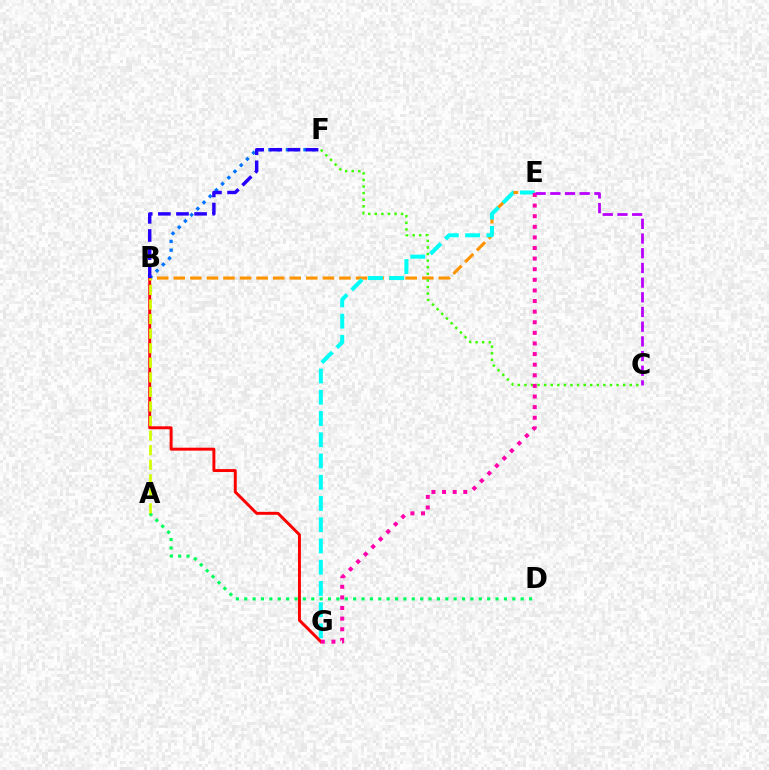{('B', 'E'): [{'color': '#ff9400', 'line_style': 'dashed', 'thickness': 2.25}], ('E', 'G'): [{'color': '#00fff6', 'line_style': 'dashed', 'thickness': 2.89}, {'color': '#ff00ac', 'line_style': 'dotted', 'thickness': 2.88}], ('B', 'F'): [{'color': '#0074ff', 'line_style': 'dotted', 'thickness': 2.38}, {'color': '#2500ff', 'line_style': 'dashed', 'thickness': 2.46}], ('C', 'F'): [{'color': '#3dff00', 'line_style': 'dotted', 'thickness': 1.79}], ('B', 'G'): [{'color': '#ff0000', 'line_style': 'solid', 'thickness': 2.11}], ('A', 'D'): [{'color': '#00ff5c', 'line_style': 'dotted', 'thickness': 2.28}], ('C', 'E'): [{'color': '#b900ff', 'line_style': 'dashed', 'thickness': 2.0}], ('A', 'B'): [{'color': '#d1ff00', 'line_style': 'dashed', 'thickness': 1.98}]}